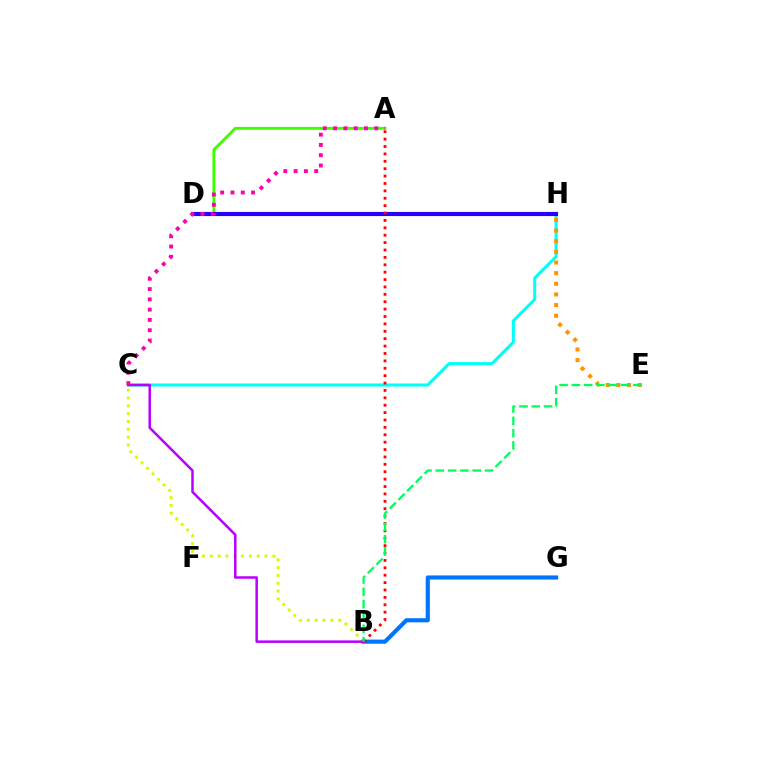{('A', 'D'): [{'color': '#3dff00', 'line_style': 'solid', 'thickness': 2.06}], ('B', 'C'): [{'color': '#d1ff00', 'line_style': 'dotted', 'thickness': 2.13}, {'color': '#b900ff', 'line_style': 'solid', 'thickness': 1.8}], ('C', 'H'): [{'color': '#00fff6', 'line_style': 'solid', 'thickness': 2.19}], ('E', 'H'): [{'color': '#ff9400', 'line_style': 'dotted', 'thickness': 2.89}], ('B', 'G'): [{'color': '#0074ff', 'line_style': 'solid', 'thickness': 2.99}], ('D', 'H'): [{'color': '#2500ff', 'line_style': 'solid', 'thickness': 2.98}], ('A', 'B'): [{'color': '#ff0000', 'line_style': 'dotted', 'thickness': 2.01}], ('B', 'E'): [{'color': '#00ff5c', 'line_style': 'dashed', 'thickness': 1.67}], ('A', 'C'): [{'color': '#ff00ac', 'line_style': 'dotted', 'thickness': 2.79}]}